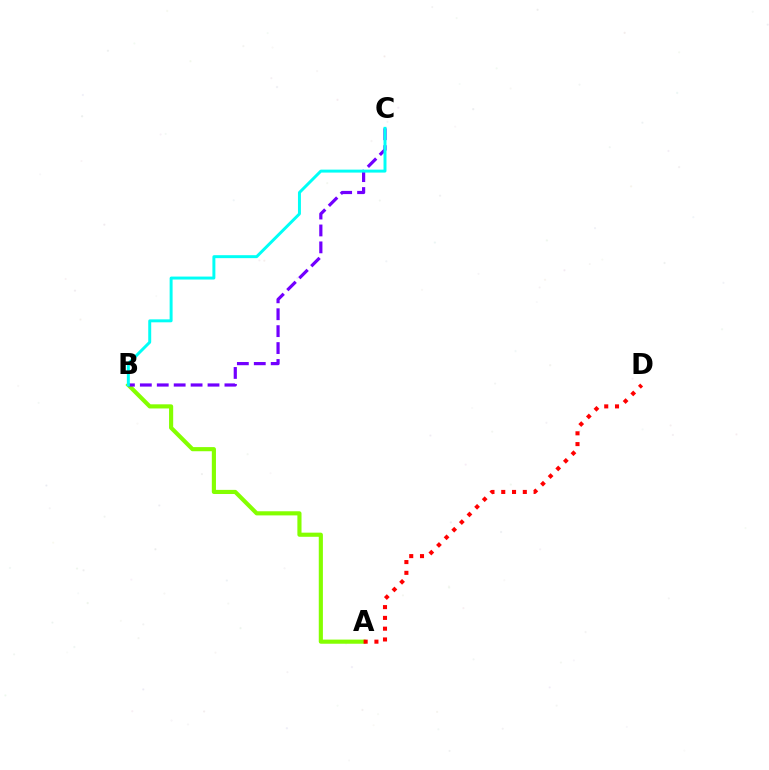{('A', 'B'): [{'color': '#84ff00', 'line_style': 'solid', 'thickness': 2.98}], ('B', 'C'): [{'color': '#7200ff', 'line_style': 'dashed', 'thickness': 2.3}, {'color': '#00fff6', 'line_style': 'solid', 'thickness': 2.13}], ('A', 'D'): [{'color': '#ff0000', 'line_style': 'dotted', 'thickness': 2.93}]}